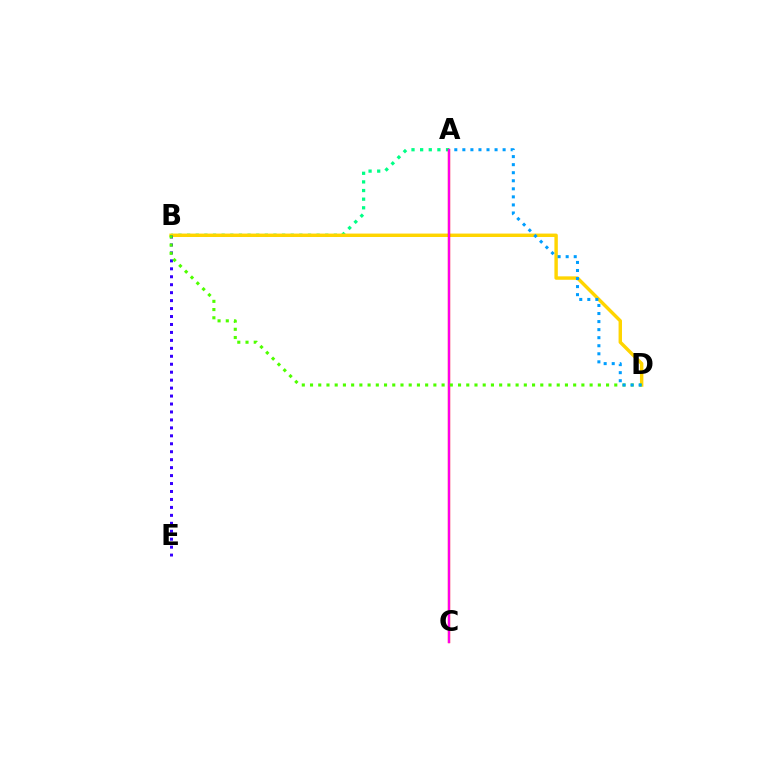{('A', 'B'): [{'color': '#00ff86', 'line_style': 'dotted', 'thickness': 2.35}], ('B', 'D'): [{'color': '#ffd500', 'line_style': 'solid', 'thickness': 2.46}, {'color': '#4fff00', 'line_style': 'dotted', 'thickness': 2.23}], ('A', 'C'): [{'color': '#ff0000', 'line_style': 'solid', 'thickness': 1.69}, {'color': '#ff00ed', 'line_style': 'solid', 'thickness': 1.52}], ('B', 'E'): [{'color': '#3700ff', 'line_style': 'dotted', 'thickness': 2.16}], ('A', 'D'): [{'color': '#009eff', 'line_style': 'dotted', 'thickness': 2.19}]}